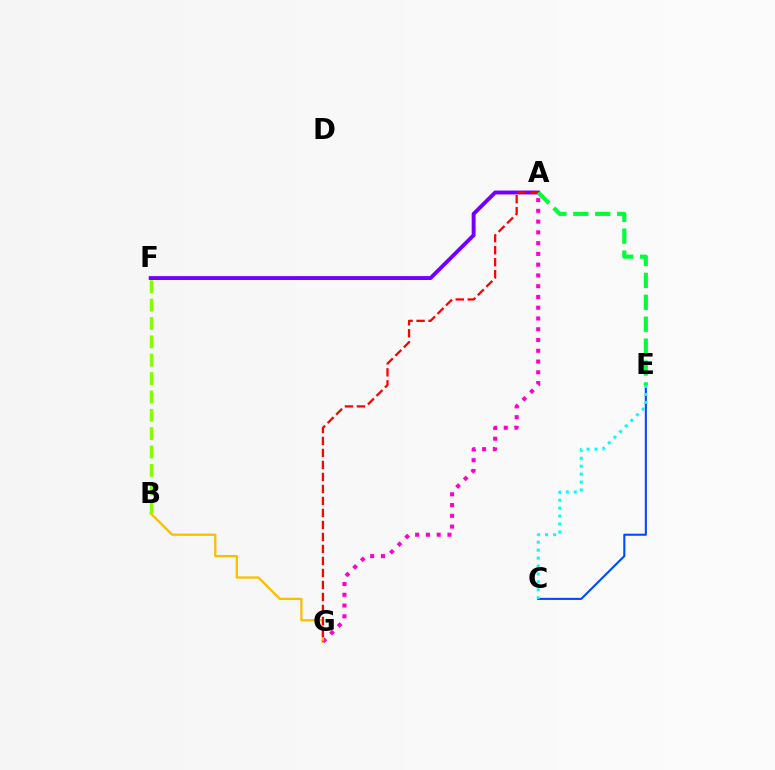{('A', 'G'): [{'color': '#ff00cf', 'line_style': 'dotted', 'thickness': 2.92}, {'color': '#ff0000', 'line_style': 'dashed', 'thickness': 1.63}], ('C', 'E'): [{'color': '#004bff', 'line_style': 'solid', 'thickness': 1.51}, {'color': '#00fff6', 'line_style': 'dotted', 'thickness': 2.16}], ('A', 'F'): [{'color': '#7200ff', 'line_style': 'solid', 'thickness': 2.81}], ('B', 'G'): [{'color': '#ffbd00', 'line_style': 'solid', 'thickness': 1.64}], ('A', 'E'): [{'color': '#00ff39', 'line_style': 'dashed', 'thickness': 2.98}], ('B', 'F'): [{'color': '#84ff00', 'line_style': 'dashed', 'thickness': 2.49}]}